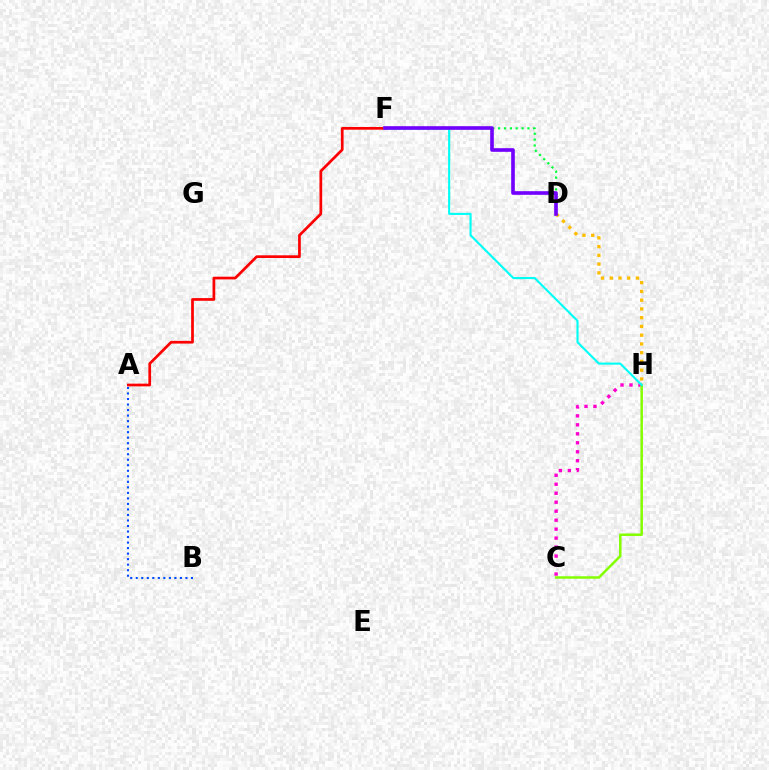{('A', 'B'): [{'color': '#004bff', 'line_style': 'dotted', 'thickness': 1.5}], ('C', 'H'): [{'color': '#ff00cf', 'line_style': 'dotted', 'thickness': 2.44}, {'color': '#84ff00', 'line_style': 'solid', 'thickness': 1.79}], ('D', 'F'): [{'color': '#00ff39', 'line_style': 'dotted', 'thickness': 1.59}, {'color': '#7200ff', 'line_style': 'solid', 'thickness': 2.62}], ('A', 'F'): [{'color': '#ff0000', 'line_style': 'solid', 'thickness': 1.96}], ('F', 'H'): [{'color': '#00fff6', 'line_style': 'solid', 'thickness': 1.52}], ('D', 'H'): [{'color': '#ffbd00', 'line_style': 'dotted', 'thickness': 2.38}]}